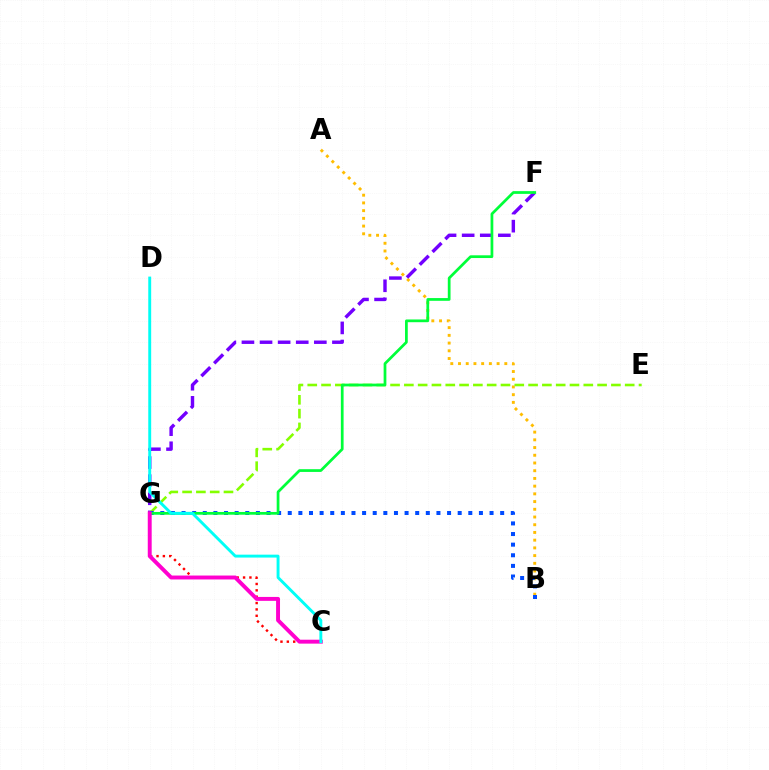{('C', 'G'): [{'color': '#ff0000', 'line_style': 'dotted', 'thickness': 1.73}, {'color': '#ff00cf', 'line_style': 'solid', 'thickness': 2.82}], ('A', 'B'): [{'color': '#ffbd00', 'line_style': 'dotted', 'thickness': 2.1}], ('F', 'G'): [{'color': '#7200ff', 'line_style': 'dashed', 'thickness': 2.46}, {'color': '#00ff39', 'line_style': 'solid', 'thickness': 1.97}], ('E', 'G'): [{'color': '#84ff00', 'line_style': 'dashed', 'thickness': 1.88}], ('B', 'G'): [{'color': '#004bff', 'line_style': 'dotted', 'thickness': 2.89}], ('C', 'D'): [{'color': '#00fff6', 'line_style': 'solid', 'thickness': 2.1}]}